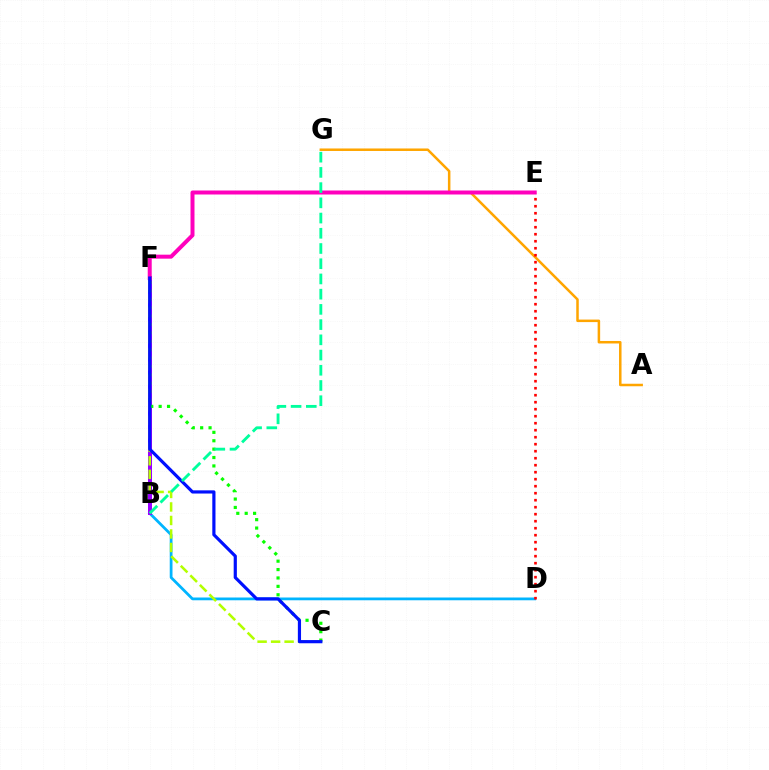{('B', 'D'): [{'color': '#00b5ff', 'line_style': 'solid', 'thickness': 2.0}], ('B', 'F'): [{'color': '#9b00ff', 'line_style': 'solid', 'thickness': 2.89}], ('A', 'G'): [{'color': '#ffa500', 'line_style': 'solid', 'thickness': 1.81}], ('C', 'F'): [{'color': '#08ff00', 'line_style': 'dotted', 'thickness': 2.28}, {'color': '#b3ff00', 'line_style': 'dashed', 'thickness': 1.83}, {'color': '#0010ff', 'line_style': 'solid', 'thickness': 2.29}], ('E', 'F'): [{'color': '#ff00bd', 'line_style': 'solid', 'thickness': 2.87}], ('D', 'E'): [{'color': '#ff0000', 'line_style': 'dotted', 'thickness': 1.9}], ('B', 'G'): [{'color': '#00ff9d', 'line_style': 'dashed', 'thickness': 2.07}]}